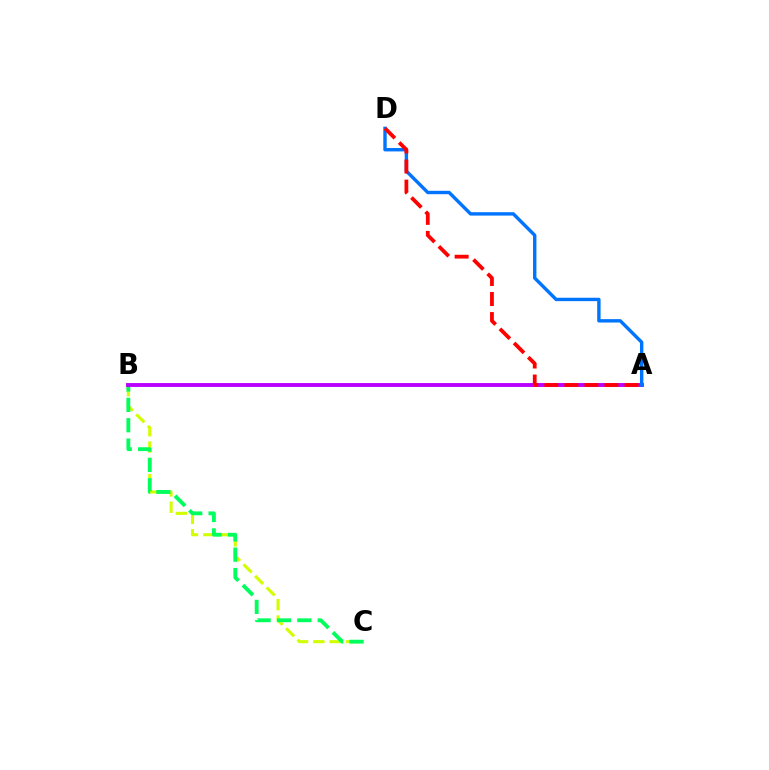{('B', 'C'): [{'color': '#d1ff00', 'line_style': 'dashed', 'thickness': 2.22}, {'color': '#00ff5c', 'line_style': 'dashed', 'thickness': 2.76}], ('A', 'B'): [{'color': '#b900ff', 'line_style': 'solid', 'thickness': 2.79}], ('A', 'D'): [{'color': '#0074ff', 'line_style': 'solid', 'thickness': 2.44}, {'color': '#ff0000', 'line_style': 'dashed', 'thickness': 2.72}]}